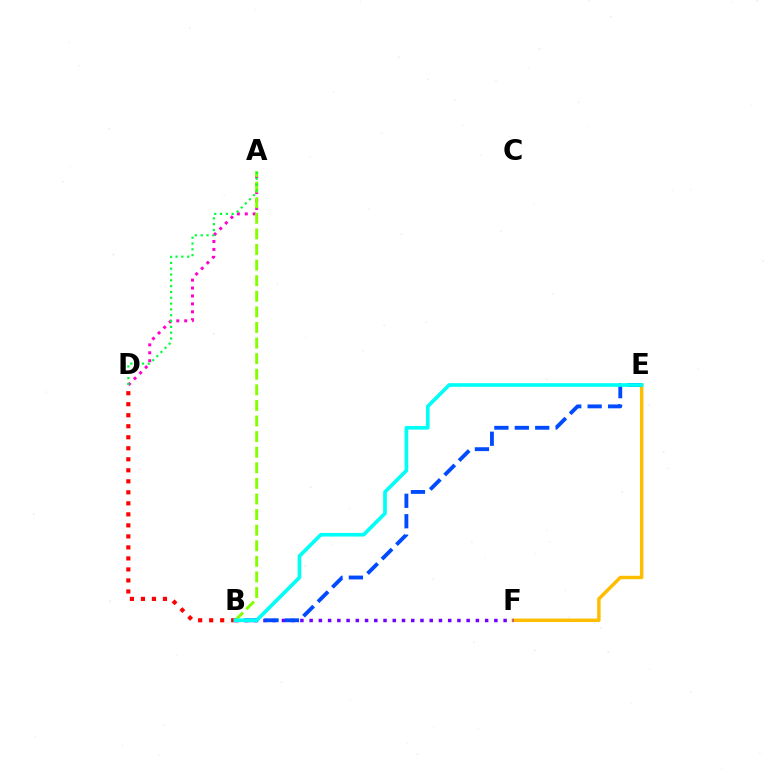{('E', 'F'): [{'color': '#ffbd00', 'line_style': 'solid', 'thickness': 2.49}], ('A', 'D'): [{'color': '#ff00cf', 'line_style': 'dotted', 'thickness': 2.15}, {'color': '#00ff39', 'line_style': 'dotted', 'thickness': 1.58}], ('B', 'F'): [{'color': '#7200ff', 'line_style': 'dotted', 'thickness': 2.51}], ('B', 'E'): [{'color': '#004bff', 'line_style': 'dashed', 'thickness': 2.77}, {'color': '#00fff6', 'line_style': 'solid', 'thickness': 2.64}], ('A', 'B'): [{'color': '#84ff00', 'line_style': 'dashed', 'thickness': 2.12}], ('B', 'D'): [{'color': '#ff0000', 'line_style': 'dotted', 'thickness': 2.99}]}